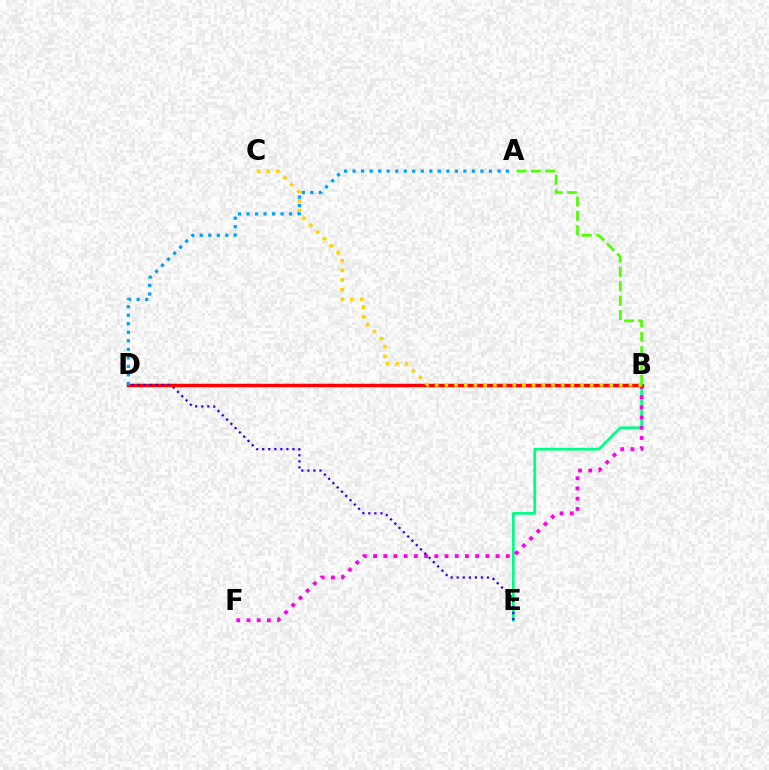{('B', 'E'): [{'color': '#00ff86', 'line_style': 'solid', 'thickness': 1.99}], ('B', 'F'): [{'color': '#ff00ed', 'line_style': 'dotted', 'thickness': 2.77}], ('B', 'D'): [{'color': '#ff0000', 'line_style': 'solid', 'thickness': 2.52}], ('D', 'E'): [{'color': '#3700ff', 'line_style': 'dotted', 'thickness': 1.64}], ('B', 'C'): [{'color': '#ffd500', 'line_style': 'dotted', 'thickness': 2.63}], ('A', 'B'): [{'color': '#4fff00', 'line_style': 'dashed', 'thickness': 1.95}], ('A', 'D'): [{'color': '#009eff', 'line_style': 'dotted', 'thickness': 2.32}]}